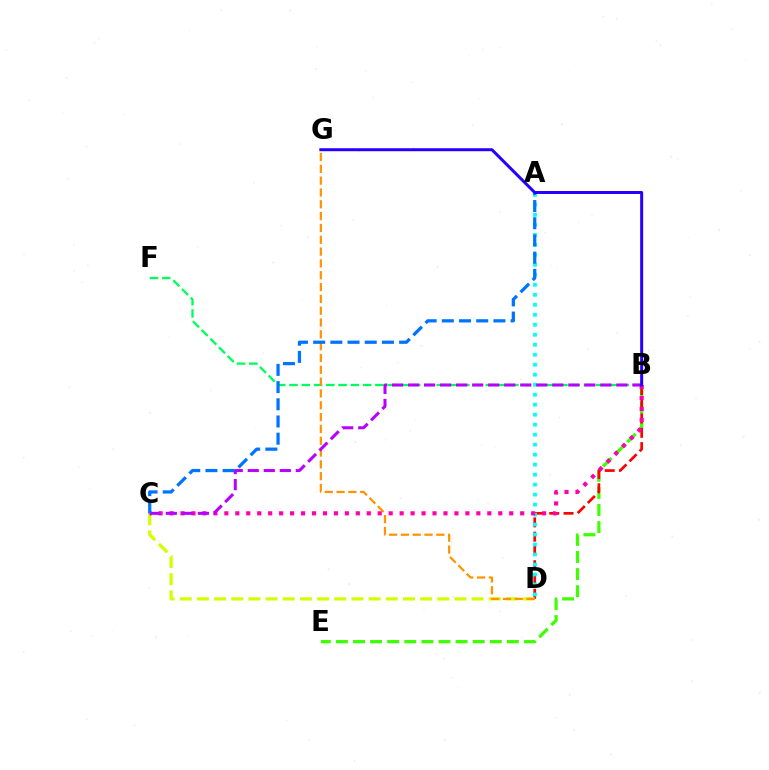{('B', 'E'): [{'color': '#3dff00', 'line_style': 'dashed', 'thickness': 2.32}], ('B', 'F'): [{'color': '#00ff5c', 'line_style': 'dashed', 'thickness': 1.67}], ('B', 'D'): [{'color': '#ff0000', 'line_style': 'dashed', 'thickness': 1.94}], ('C', 'D'): [{'color': '#d1ff00', 'line_style': 'dashed', 'thickness': 2.33}], ('A', 'D'): [{'color': '#00fff6', 'line_style': 'dotted', 'thickness': 2.71}], ('D', 'G'): [{'color': '#ff9400', 'line_style': 'dashed', 'thickness': 1.61}], ('B', 'C'): [{'color': '#ff00ac', 'line_style': 'dotted', 'thickness': 2.98}, {'color': '#b900ff', 'line_style': 'dashed', 'thickness': 2.18}], ('A', 'C'): [{'color': '#0074ff', 'line_style': 'dashed', 'thickness': 2.34}], ('B', 'G'): [{'color': '#2500ff', 'line_style': 'solid', 'thickness': 2.16}]}